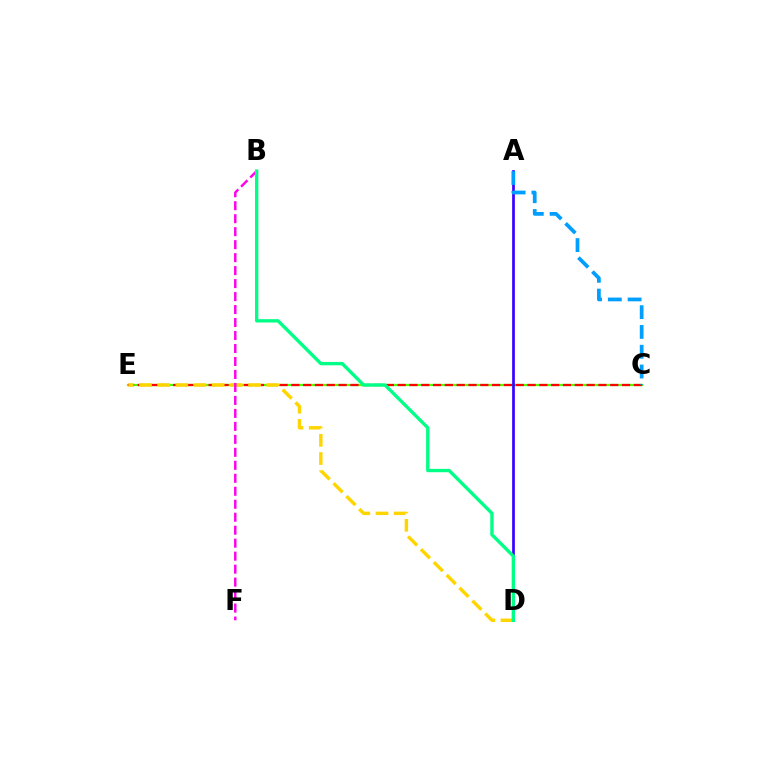{('C', 'E'): [{'color': '#4fff00', 'line_style': 'solid', 'thickness': 1.61}, {'color': '#ff0000', 'line_style': 'dashed', 'thickness': 1.6}], ('A', 'D'): [{'color': '#3700ff', 'line_style': 'solid', 'thickness': 1.95}], ('D', 'E'): [{'color': '#ffd500', 'line_style': 'dashed', 'thickness': 2.47}], ('B', 'F'): [{'color': '#ff00ed', 'line_style': 'dashed', 'thickness': 1.76}], ('B', 'D'): [{'color': '#00ff86', 'line_style': 'solid', 'thickness': 2.41}], ('A', 'C'): [{'color': '#009eff', 'line_style': 'dashed', 'thickness': 2.69}]}